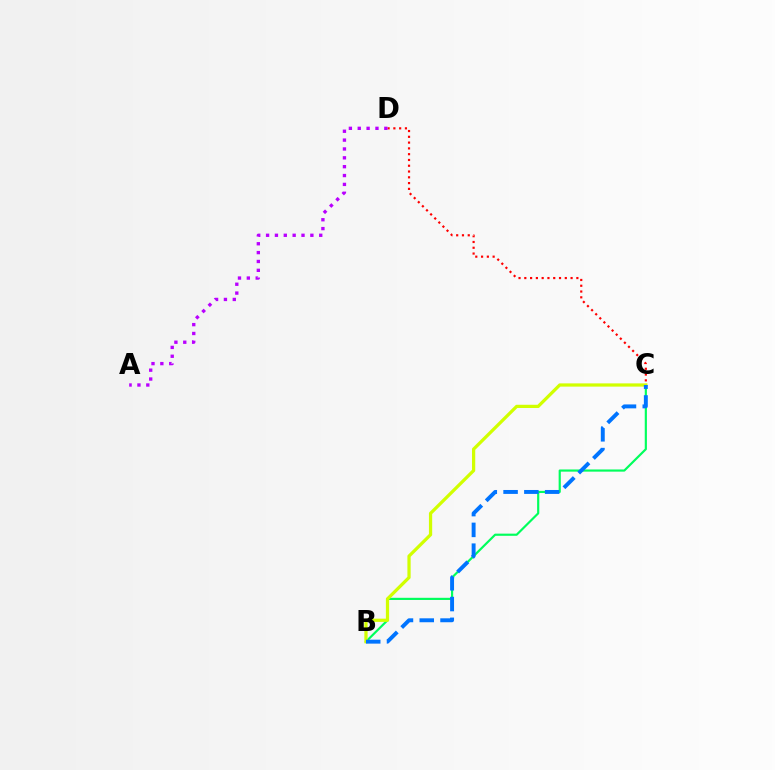{('C', 'D'): [{'color': '#ff0000', 'line_style': 'dotted', 'thickness': 1.57}], ('B', 'C'): [{'color': '#00ff5c', 'line_style': 'solid', 'thickness': 1.56}, {'color': '#d1ff00', 'line_style': 'solid', 'thickness': 2.33}, {'color': '#0074ff', 'line_style': 'dashed', 'thickness': 2.82}], ('A', 'D'): [{'color': '#b900ff', 'line_style': 'dotted', 'thickness': 2.41}]}